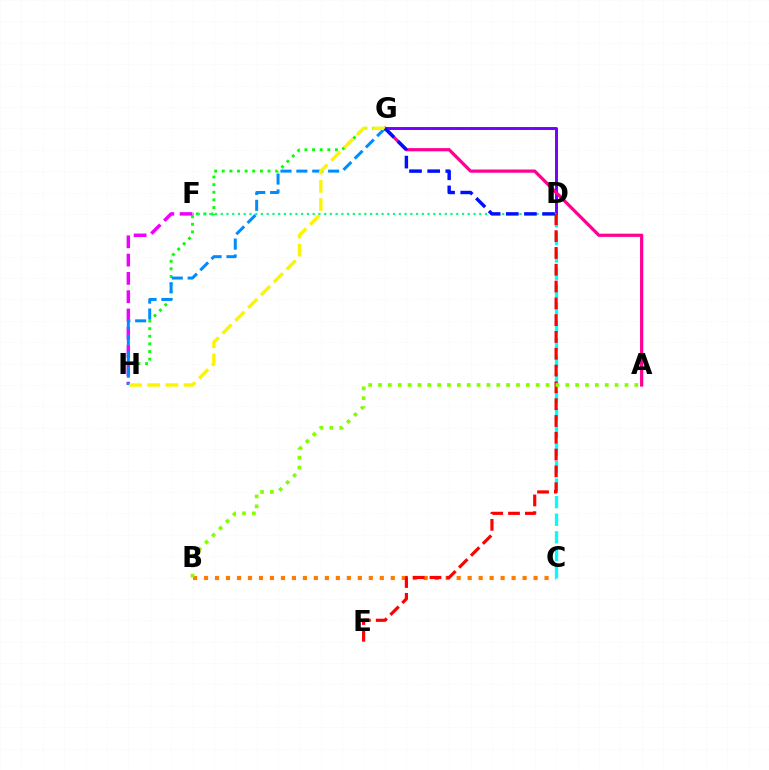{('D', 'G'): [{'color': '#7200ff', 'line_style': 'solid', 'thickness': 2.1}, {'color': '#0010ff', 'line_style': 'dashed', 'thickness': 2.47}], ('A', 'G'): [{'color': '#ff0094', 'line_style': 'solid', 'thickness': 2.32}], ('G', 'H'): [{'color': '#08ff00', 'line_style': 'dotted', 'thickness': 2.07}, {'color': '#008cff', 'line_style': 'dashed', 'thickness': 2.16}, {'color': '#fcf500', 'line_style': 'dashed', 'thickness': 2.47}], ('F', 'H'): [{'color': '#ee00ff', 'line_style': 'dashed', 'thickness': 2.49}], ('B', 'C'): [{'color': '#ff7c00', 'line_style': 'dotted', 'thickness': 2.98}], ('D', 'F'): [{'color': '#00ff74', 'line_style': 'dotted', 'thickness': 1.56}], ('C', 'D'): [{'color': '#00fff6', 'line_style': 'dashed', 'thickness': 2.38}], ('D', 'E'): [{'color': '#ff0000', 'line_style': 'dashed', 'thickness': 2.28}], ('A', 'B'): [{'color': '#84ff00', 'line_style': 'dotted', 'thickness': 2.68}]}